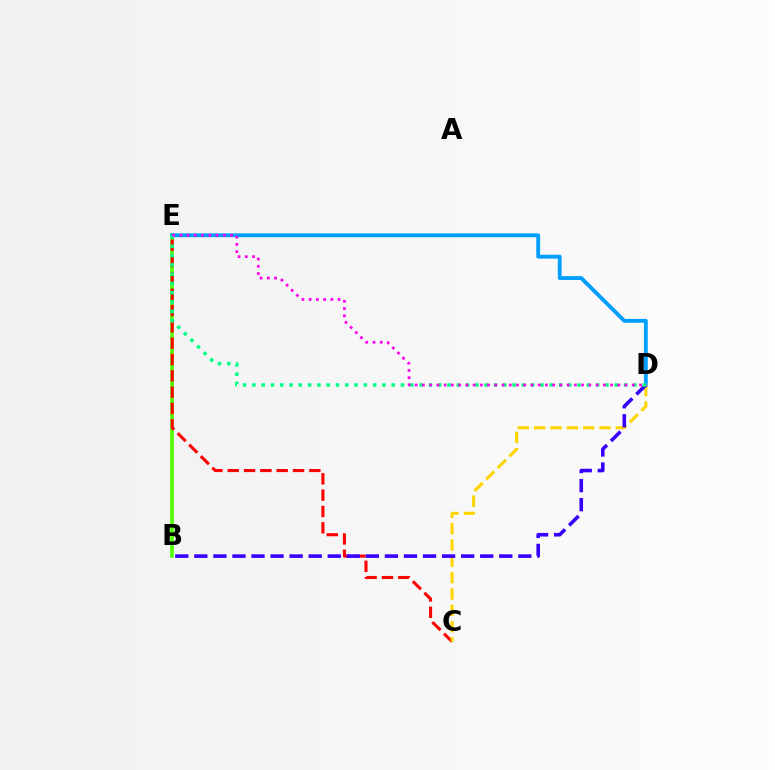{('B', 'E'): [{'color': '#4fff00', 'line_style': 'solid', 'thickness': 2.57}], ('D', 'E'): [{'color': '#009eff', 'line_style': 'solid', 'thickness': 2.77}, {'color': '#00ff86', 'line_style': 'dotted', 'thickness': 2.52}, {'color': '#ff00ed', 'line_style': 'dotted', 'thickness': 1.97}], ('C', 'E'): [{'color': '#ff0000', 'line_style': 'dashed', 'thickness': 2.22}], ('C', 'D'): [{'color': '#ffd500', 'line_style': 'dashed', 'thickness': 2.22}], ('B', 'D'): [{'color': '#3700ff', 'line_style': 'dashed', 'thickness': 2.59}]}